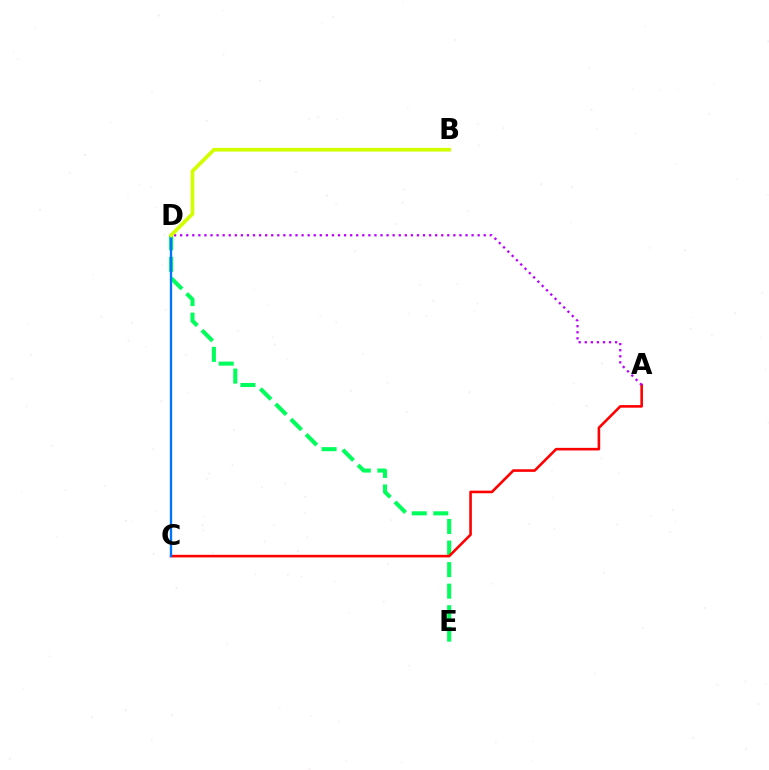{('D', 'E'): [{'color': '#00ff5c', 'line_style': 'dashed', 'thickness': 2.93}], ('A', 'C'): [{'color': '#ff0000', 'line_style': 'solid', 'thickness': 1.88}], ('C', 'D'): [{'color': '#0074ff', 'line_style': 'solid', 'thickness': 1.69}], ('A', 'D'): [{'color': '#b900ff', 'line_style': 'dotted', 'thickness': 1.65}], ('B', 'D'): [{'color': '#d1ff00', 'line_style': 'solid', 'thickness': 2.67}]}